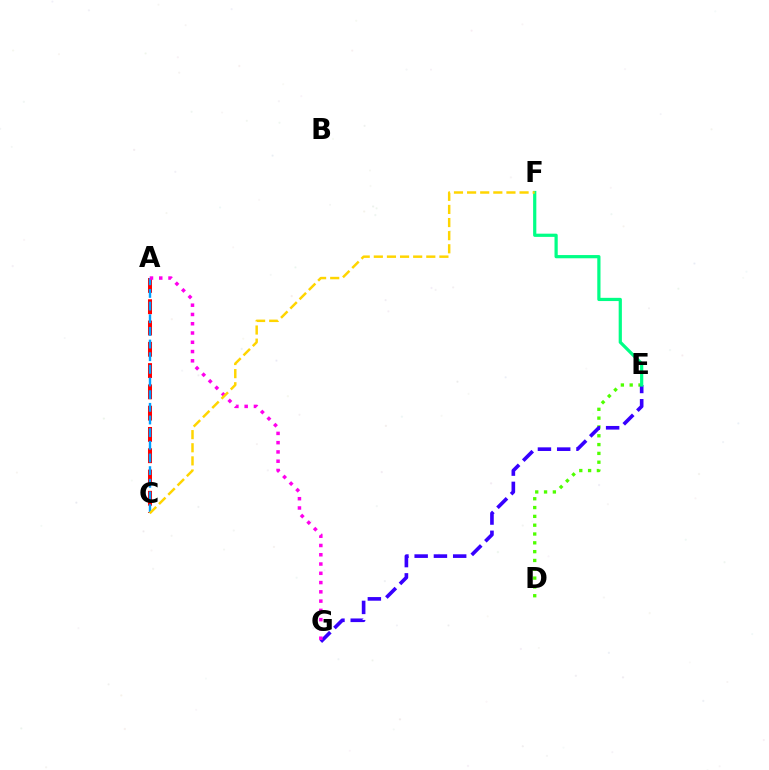{('A', 'C'): [{'color': '#ff0000', 'line_style': 'dashed', 'thickness': 2.89}, {'color': '#009eff', 'line_style': 'dashed', 'thickness': 1.72}], ('D', 'E'): [{'color': '#4fff00', 'line_style': 'dotted', 'thickness': 2.4}], ('E', 'G'): [{'color': '#3700ff', 'line_style': 'dashed', 'thickness': 2.62}], ('A', 'G'): [{'color': '#ff00ed', 'line_style': 'dotted', 'thickness': 2.52}], ('E', 'F'): [{'color': '#00ff86', 'line_style': 'solid', 'thickness': 2.31}], ('C', 'F'): [{'color': '#ffd500', 'line_style': 'dashed', 'thickness': 1.78}]}